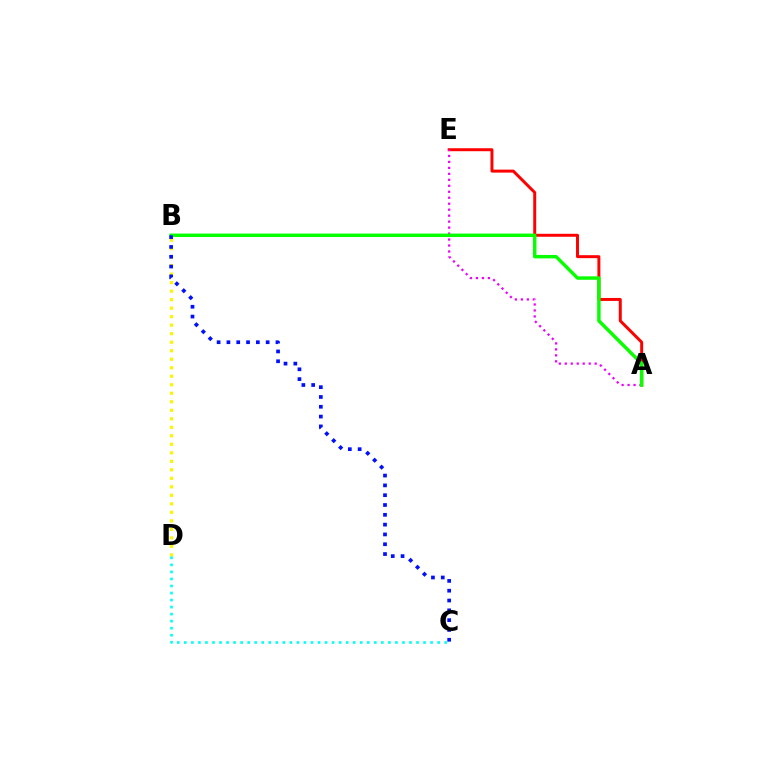{('B', 'D'): [{'color': '#fcf500', 'line_style': 'dotted', 'thickness': 2.31}], ('A', 'E'): [{'color': '#ff0000', 'line_style': 'solid', 'thickness': 2.14}, {'color': '#ee00ff', 'line_style': 'dotted', 'thickness': 1.62}], ('C', 'D'): [{'color': '#00fff6', 'line_style': 'dotted', 'thickness': 1.91}], ('A', 'B'): [{'color': '#08ff00', 'line_style': 'solid', 'thickness': 2.47}], ('B', 'C'): [{'color': '#0010ff', 'line_style': 'dotted', 'thickness': 2.67}]}